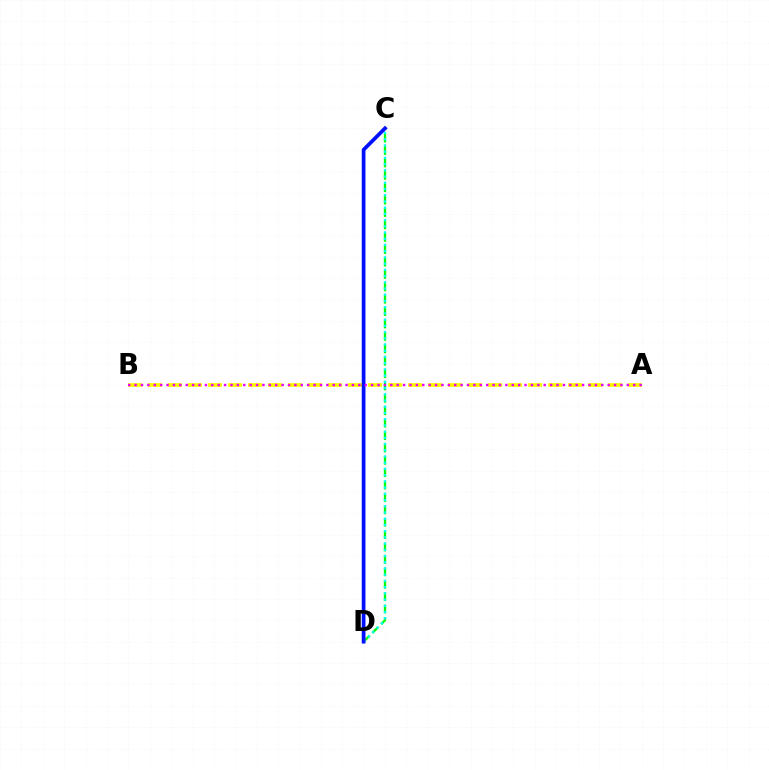{('C', 'D'): [{'color': '#ff0000', 'line_style': 'dashed', 'thickness': 1.63}, {'color': '#08ff00', 'line_style': 'dashed', 'thickness': 1.68}, {'color': '#00fff6', 'line_style': 'dotted', 'thickness': 1.69}, {'color': '#0010ff', 'line_style': 'solid', 'thickness': 2.69}], ('A', 'B'): [{'color': '#fcf500', 'line_style': 'dashed', 'thickness': 2.72}, {'color': '#ee00ff', 'line_style': 'dotted', 'thickness': 1.74}]}